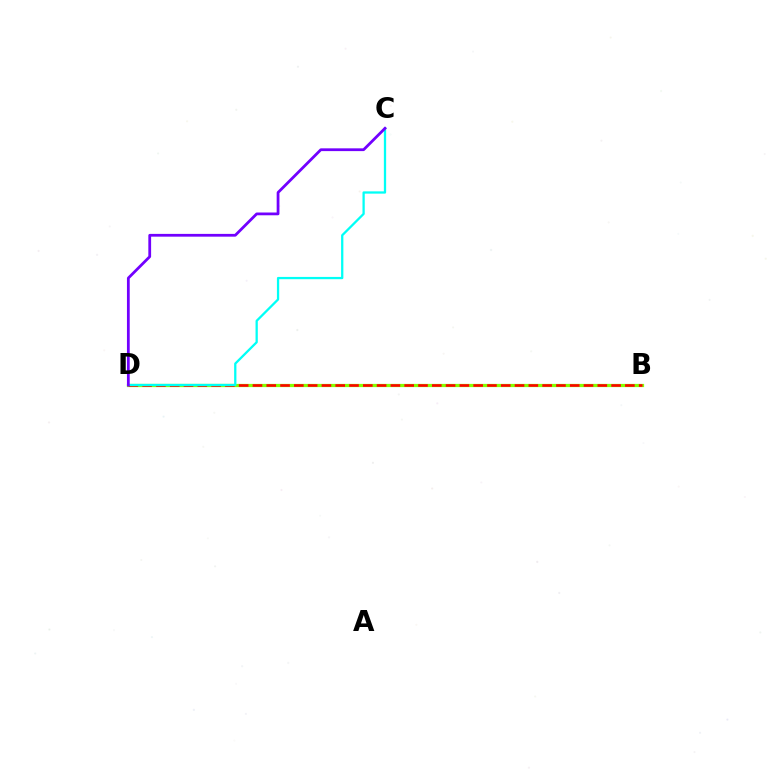{('B', 'D'): [{'color': '#84ff00', 'line_style': 'solid', 'thickness': 2.32}, {'color': '#ff0000', 'line_style': 'dashed', 'thickness': 1.87}], ('C', 'D'): [{'color': '#00fff6', 'line_style': 'solid', 'thickness': 1.64}, {'color': '#7200ff', 'line_style': 'solid', 'thickness': 2.0}]}